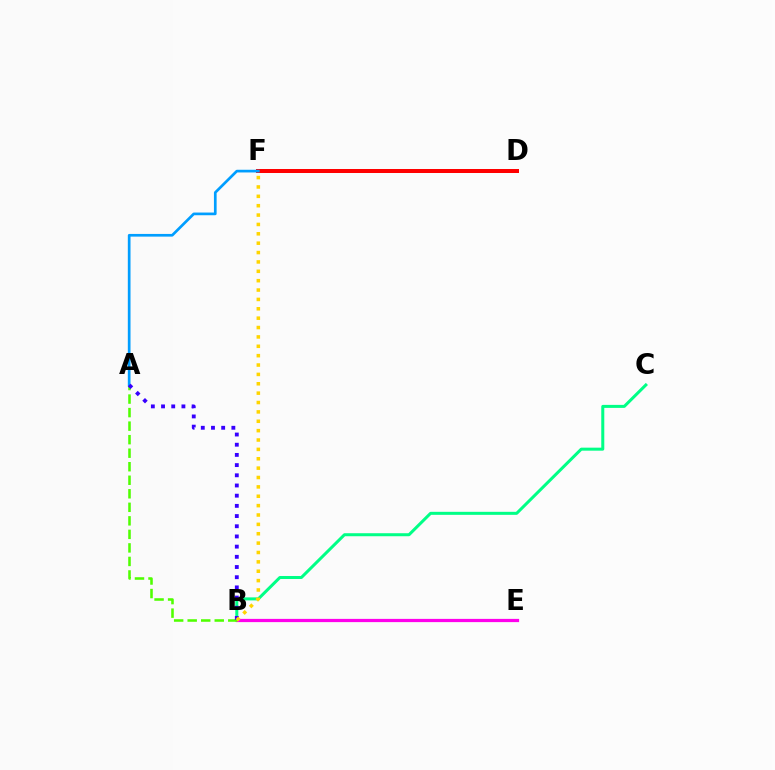{('D', 'F'): [{'color': '#ff0000', 'line_style': 'solid', 'thickness': 2.88}], ('B', 'C'): [{'color': '#00ff86', 'line_style': 'solid', 'thickness': 2.17}], ('B', 'E'): [{'color': '#ff00ed', 'line_style': 'solid', 'thickness': 2.33}], ('A', 'B'): [{'color': '#4fff00', 'line_style': 'dashed', 'thickness': 1.84}, {'color': '#3700ff', 'line_style': 'dotted', 'thickness': 2.77}], ('A', 'F'): [{'color': '#009eff', 'line_style': 'solid', 'thickness': 1.94}], ('B', 'F'): [{'color': '#ffd500', 'line_style': 'dotted', 'thickness': 2.55}]}